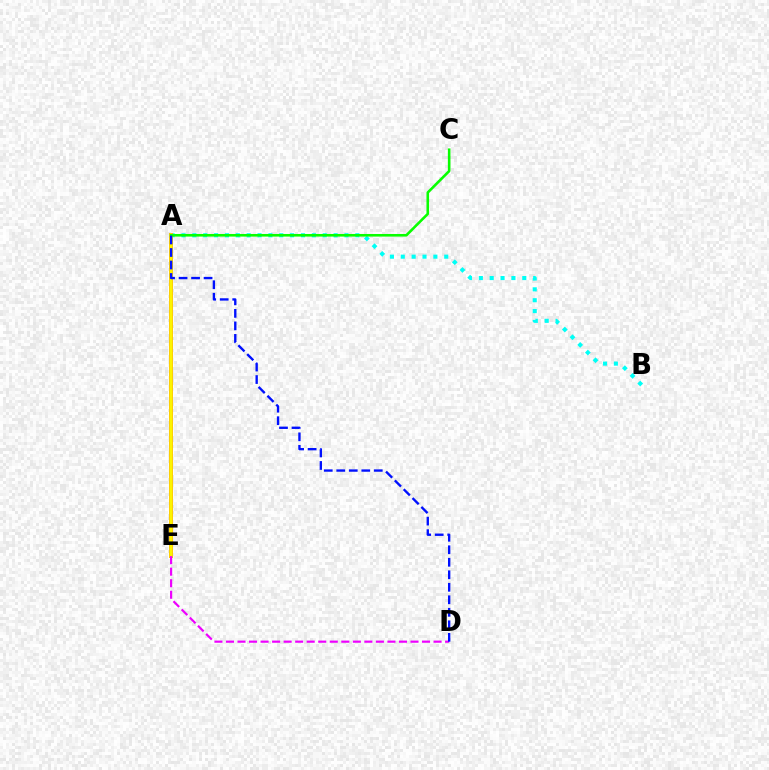{('A', 'B'): [{'color': '#00fff6', 'line_style': 'dotted', 'thickness': 2.95}], ('A', 'E'): [{'color': '#ff0000', 'line_style': 'solid', 'thickness': 2.68}, {'color': '#fcf500', 'line_style': 'solid', 'thickness': 2.64}], ('D', 'E'): [{'color': '#ee00ff', 'line_style': 'dashed', 'thickness': 1.57}], ('A', 'C'): [{'color': '#08ff00', 'line_style': 'solid', 'thickness': 1.87}], ('A', 'D'): [{'color': '#0010ff', 'line_style': 'dashed', 'thickness': 1.7}]}